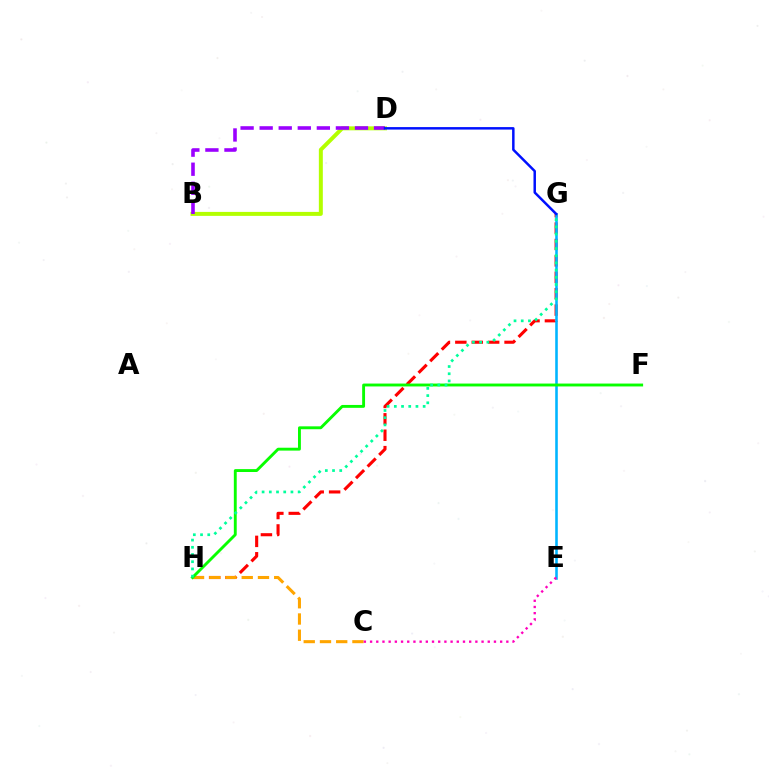{('B', 'D'): [{'color': '#b3ff00', 'line_style': 'solid', 'thickness': 2.86}, {'color': '#9b00ff', 'line_style': 'dashed', 'thickness': 2.59}], ('G', 'H'): [{'color': '#ff0000', 'line_style': 'dashed', 'thickness': 2.23}, {'color': '#00ff9d', 'line_style': 'dotted', 'thickness': 1.96}], ('E', 'G'): [{'color': '#00b5ff', 'line_style': 'solid', 'thickness': 1.86}], ('C', 'H'): [{'color': '#ffa500', 'line_style': 'dashed', 'thickness': 2.21}], ('F', 'H'): [{'color': '#08ff00', 'line_style': 'solid', 'thickness': 2.08}], ('C', 'E'): [{'color': '#ff00bd', 'line_style': 'dotted', 'thickness': 1.68}], ('D', 'G'): [{'color': '#0010ff', 'line_style': 'solid', 'thickness': 1.79}]}